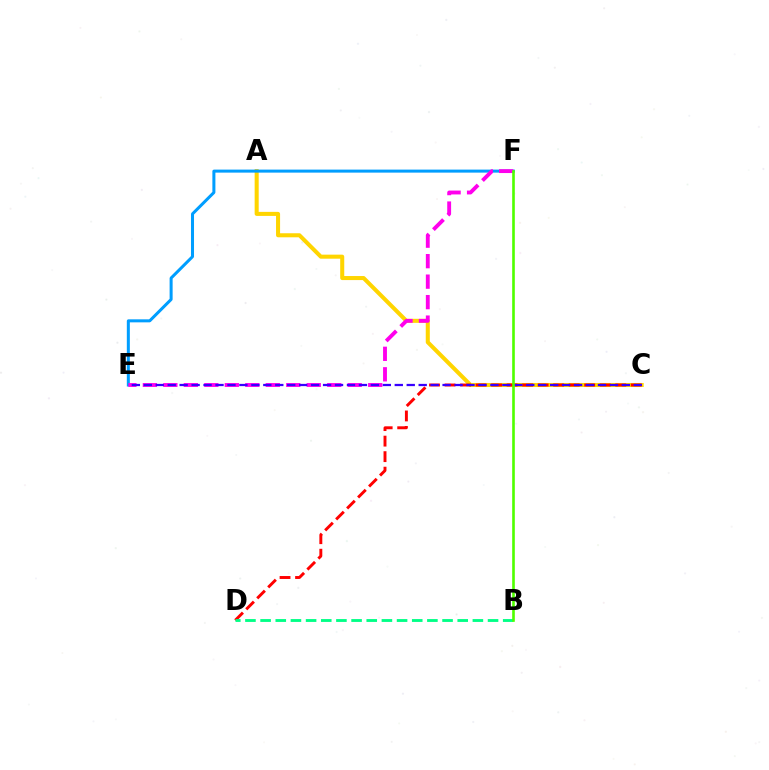{('A', 'C'): [{'color': '#ffd500', 'line_style': 'solid', 'thickness': 2.91}], ('C', 'D'): [{'color': '#ff0000', 'line_style': 'dashed', 'thickness': 2.11}], ('E', 'F'): [{'color': '#009eff', 'line_style': 'solid', 'thickness': 2.17}, {'color': '#ff00ed', 'line_style': 'dashed', 'thickness': 2.78}], ('B', 'D'): [{'color': '#00ff86', 'line_style': 'dashed', 'thickness': 2.06}], ('C', 'E'): [{'color': '#3700ff', 'line_style': 'dashed', 'thickness': 1.62}], ('B', 'F'): [{'color': '#4fff00', 'line_style': 'solid', 'thickness': 1.89}]}